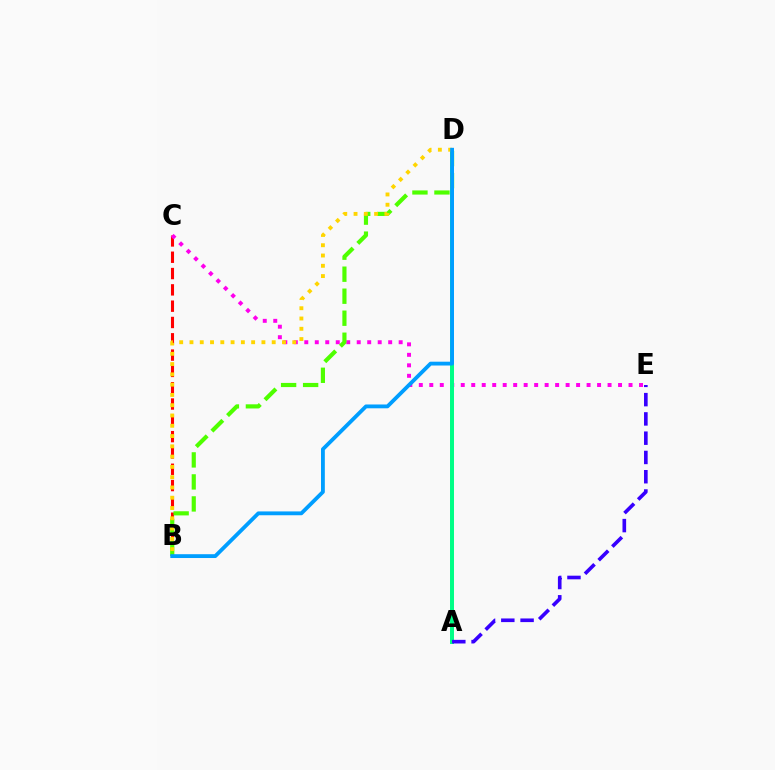{('B', 'C'): [{'color': '#ff0000', 'line_style': 'dashed', 'thickness': 2.22}], ('C', 'E'): [{'color': '#ff00ed', 'line_style': 'dotted', 'thickness': 2.85}], ('A', 'D'): [{'color': '#00ff86', 'line_style': 'solid', 'thickness': 2.86}], ('B', 'D'): [{'color': '#4fff00', 'line_style': 'dashed', 'thickness': 2.99}, {'color': '#ffd500', 'line_style': 'dotted', 'thickness': 2.79}, {'color': '#009eff', 'line_style': 'solid', 'thickness': 2.75}], ('A', 'E'): [{'color': '#3700ff', 'line_style': 'dashed', 'thickness': 2.62}]}